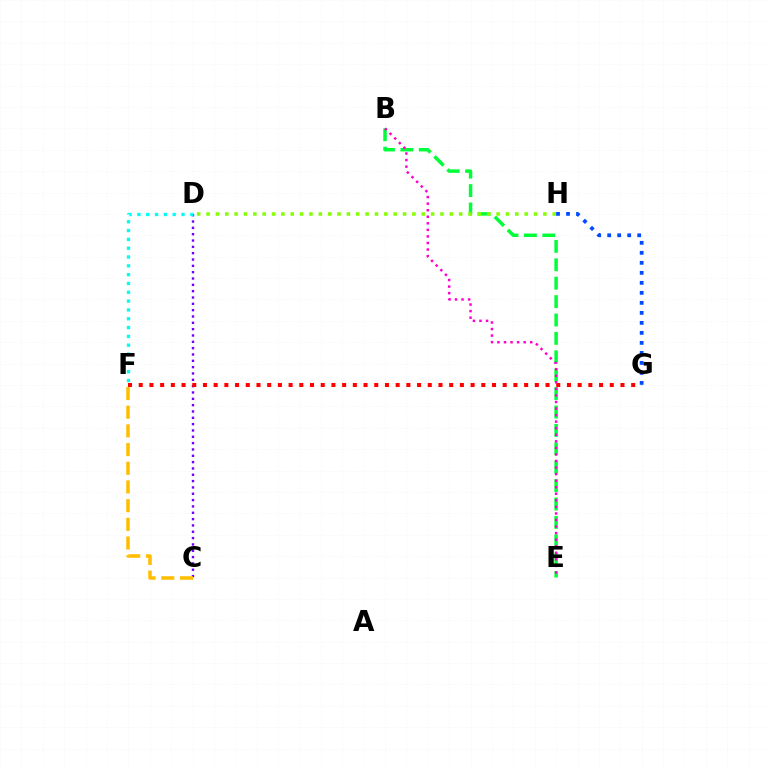{('C', 'D'): [{'color': '#7200ff', 'line_style': 'dotted', 'thickness': 1.72}], ('C', 'F'): [{'color': '#ffbd00', 'line_style': 'dashed', 'thickness': 2.54}], ('F', 'G'): [{'color': '#ff0000', 'line_style': 'dotted', 'thickness': 2.91}], ('B', 'E'): [{'color': '#00ff39', 'line_style': 'dashed', 'thickness': 2.5}, {'color': '#ff00cf', 'line_style': 'dotted', 'thickness': 1.78}], ('D', 'F'): [{'color': '#00fff6', 'line_style': 'dotted', 'thickness': 2.4}], ('D', 'H'): [{'color': '#84ff00', 'line_style': 'dotted', 'thickness': 2.54}], ('G', 'H'): [{'color': '#004bff', 'line_style': 'dotted', 'thickness': 2.72}]}